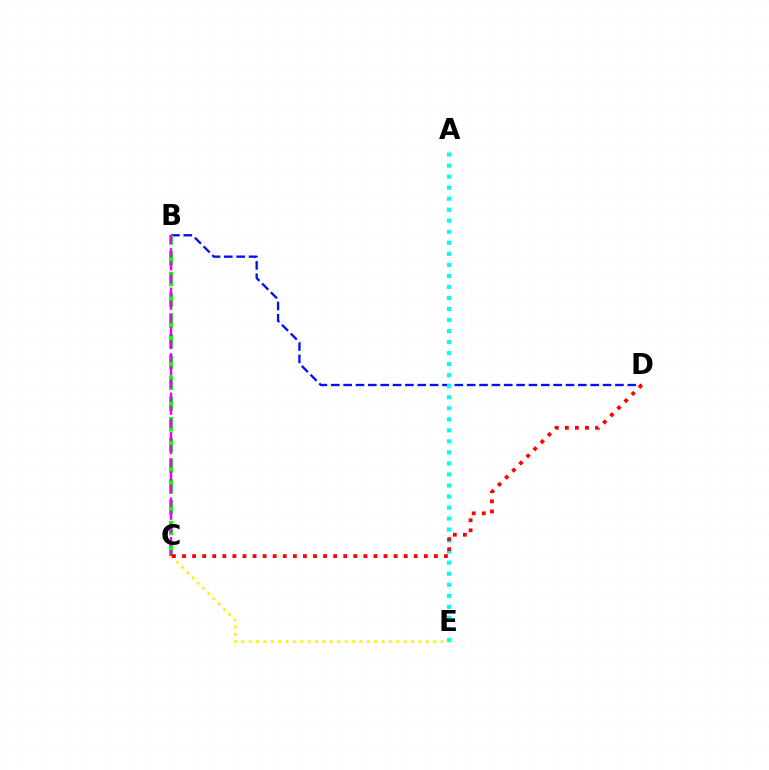{('B', 'D'): [{'color': '#0010ff', 'line_style': 'dashed', 'thickness': 1.68}], ('B', 'C'): [{'color': '#08ff00', 'line_style': 'dashed', 'thickness': 2.82}, {'color': '#ee00ff', 'line_style': 'dashed', 'thickness': 1.78}], ('C', 'E'): [{'color': '#fcf500', 'line_style': 'dotted', 'thickness': 2.01}], ('A', 'E'): [{'color': '#00fff6', 'line_style': 'dotted', 'thickness': 3.0}], ('C', 'D'): [{'color': '#ff0000', 'line_style': 'dotted', 'thickness': 2.74}]}